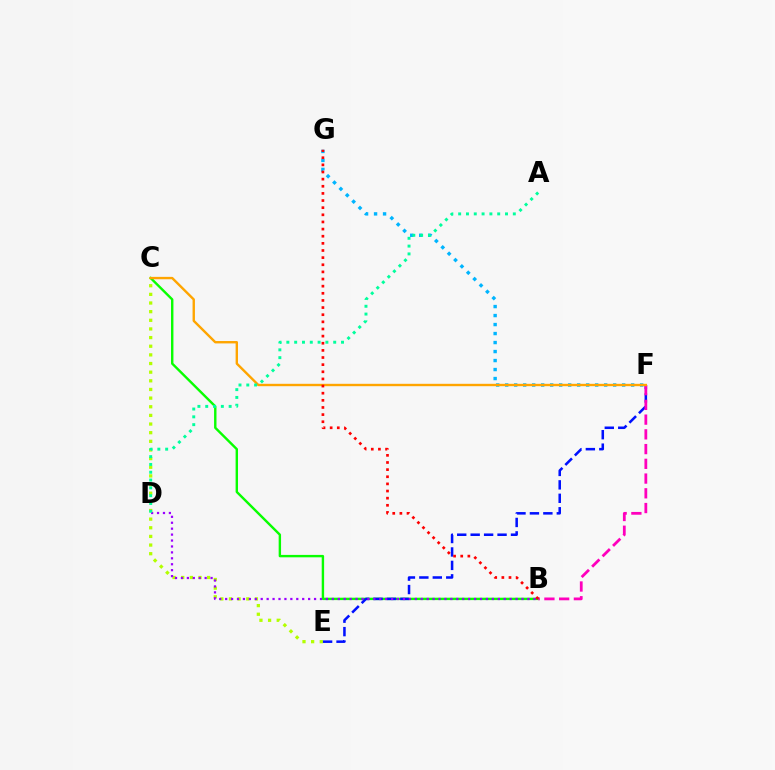{('F', 'G'): [{'color': '#00b5ff', 'line_style': 'dotted', 'thickness': 2.44}], ('B', 'C'): [{'color': '#08ff00', 'line_style': 'solid', 'thickness': 1.73}], ('C', 'E'): [{'color': '#b3ff00', 'line_style': 'dotted', 'thickness': 2.35}], ('E', 'F'): [{'color': '#0010ff', 'line_style': 'dashed', 'thickness': 1.83}], ('B', 'D'): [{'color': '#9b00ff', 'line_style': 'dotted', 'thickness': 1.61}], ('B', 'F'): [{'color': '#ff00bd', 'line_style': 'dashed', 'thickness': 2.0}], ('C', 'F'): [{'color': '#ffa500', 'line_style': 'solid', 'thickness': 1.72}], ('A', 'D'): [{'color': '#00ff9d', 'line_style': 'dotted', 'thickness': 2.12}], ('B', 'G'): [{'color': '#ff0000', 'line_style': 'dotted', 'thickness': 1.94}]}